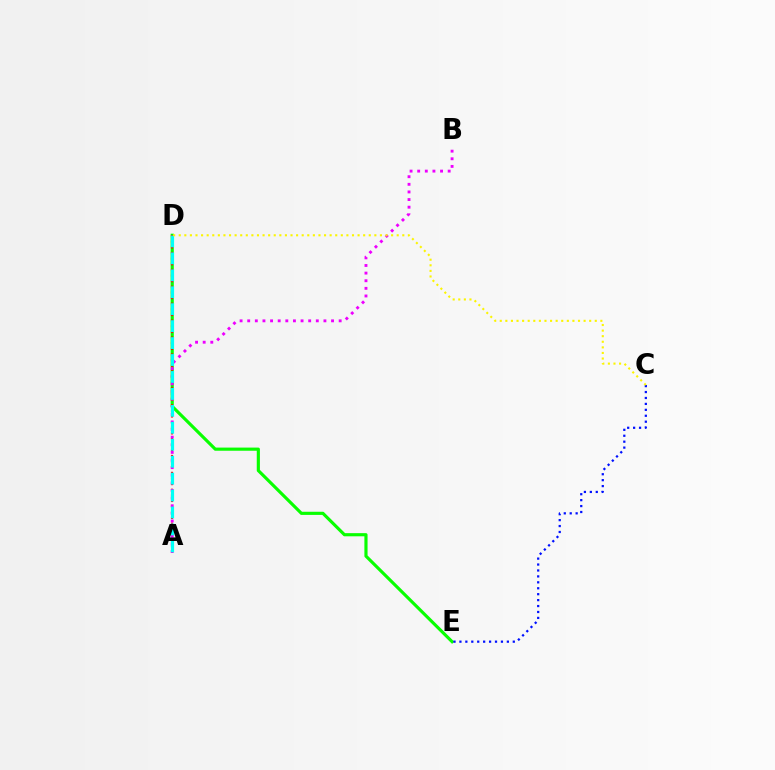{('D', 'E'): [{'color': '#08ff00', 'line_style': 'solid', 'thickness': 2.27}], ('A', 'D'): [{'color': '#ff0000', 'line_style': 'dotted', 'thickness': 1.53}, {'color': '#00fff6', 'line_style': 'dashed', 'thickness': 2.3}], ('C', 'E'): [{'color': '#0010ff', 'line_style': 'dotted', 'thickness': 1.61}], ('A', 'B'): [{'color': '#ee00ff', 'line_style': 'dotted', 'thickness': 2.07}], ('C', 'D'): [{'color': '#fcf500', 'line_style': 'dotted', 'thickness': 1.52}]}